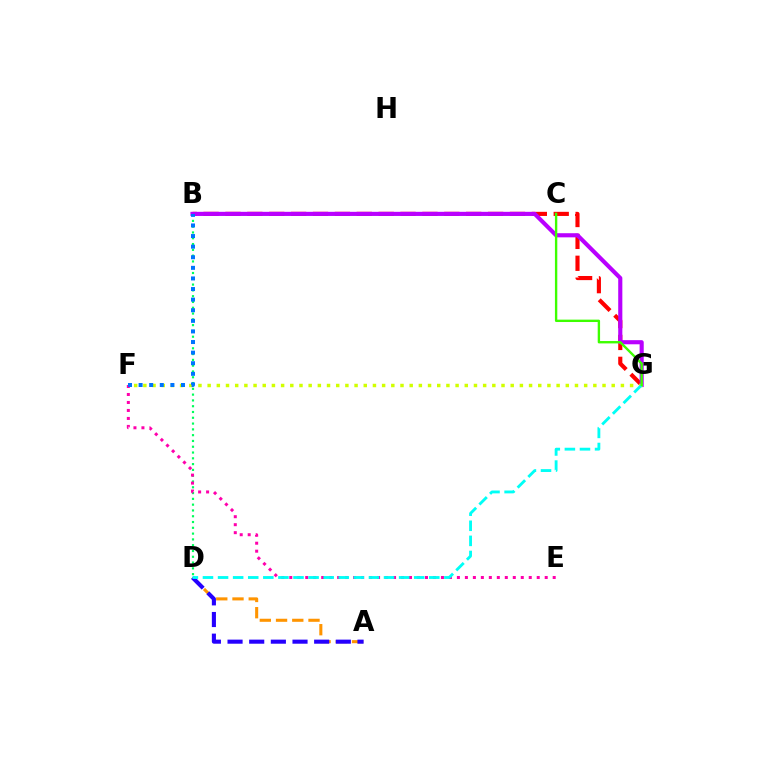{('B', 'G'): [{'color': '#ff0000', 'line_style': 'dashed', 'thickness': 2.97}, {'color': '#b900ff', 'line_style': 'solid', 'thickness': 2.97}], ('B', 'D'): [{'color': '#00ff5c', 'line_style': 'dotted', 'thickness': 1.57}], ('F', 'G'): [{'color': '#d1ff00', 'line_style': 'dotted', 'thickness': 2.5}], ('A', 'D'): [{'color': '#ff9400', 'line_style': 'dashed', 'thickness': 2.21}, {'color': '#2500ff', 'line_style': 'dashed', 'thickness': 2.94}], ('E', 'F'): [{'color': '#ff00ac', 'line_style': 'dotted', 'thickness': 2.17}], ('D', 'G'): [{'color': '#00fff6', 'line_style': 'dashed', 'thickness': 2.05}], ('B', 'F'): [{'color': '#0074ff', 'line_style': 'dotted', 'thickness': 2.88}], ('C', 'G'): [{'color': '#3dff00', 'line_style': 'solid', 'thickness': 1.71}]}